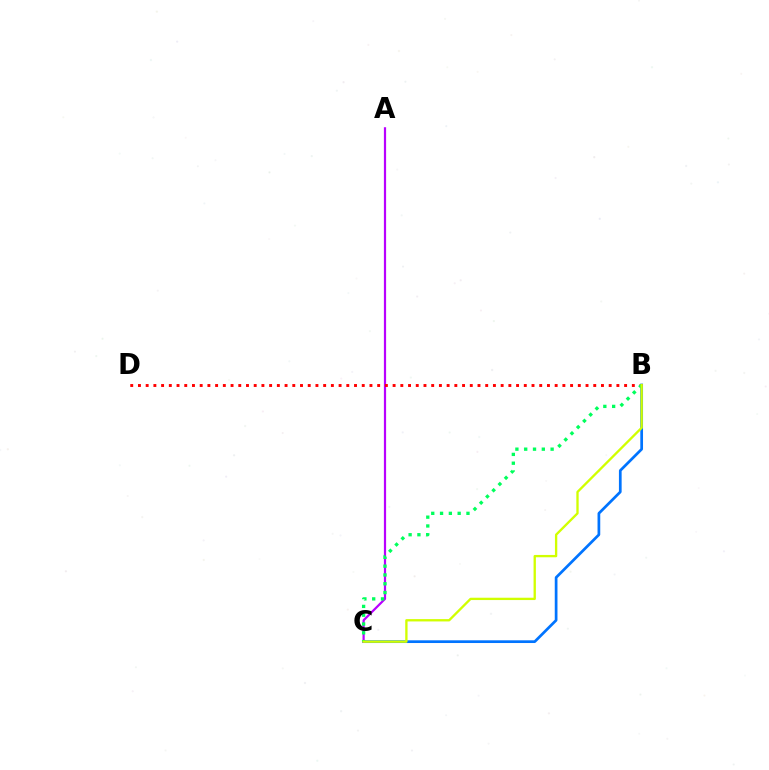{('B', 'C'): [{'color': '#0074ff', 'line_style': 'solid', 'thickness': 1.96}, {'color': '#00ff5c', 'line_style': 'dotted', 'thickness': 2.39}, {'color': '#d1ff00', 'line_style': 'solid', 'thickness': 1.68}], ('A', 'C'): [{'color': '#b900ff', 'line_style': 'solid', 'thickness': 1.59}], ('B', 'D'): [{'color': '#ff0000', 'line_style': 'dotted', 'thickness': 2.1}]}